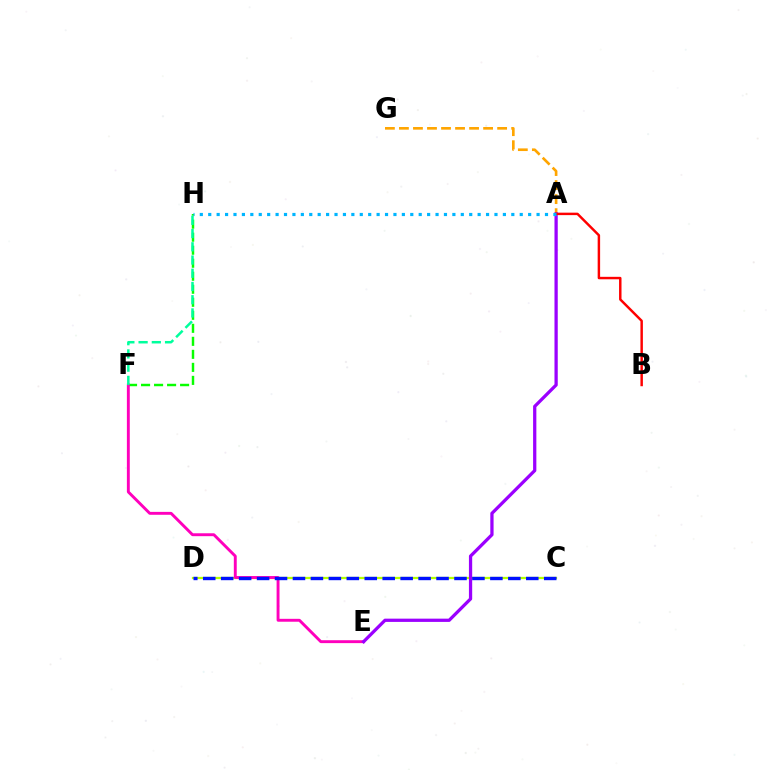{('F', 'H'): [{'color': '#08ff00', 'line_style': 'dashed', 'thickness': 1.77}, {'color': '#00ff9d', 'line_style': 'dashed', 'thickness': 1.8}], ('A', 'G'): [{'color': '#ffa500', 'line_style': 'dashed', 'thickness': 1.91}], ('C', 'D'): [{'color': '#b3ff00', 'line_style': 'solid', 'thickness': 1.62}, {'color': '#0010ff', 'line_style': 'dashed', 'thickness': 2.44}], ('E', 'F'): [{'color': '#ff00bd', 'line_style': 'solid', 'thickness': 2.09}], ('A', 'E'): [{'color': '#9b00ff', 'line_style': 'solid', 'thickness': 2.35}], ('A', 'B'): [{'color': '#ff0000', 'line_style': 'solid', 'thickness': 1.77}], ('A', 'H'): [{'color': '#00b5ff', 'line_style': 'dotted', 'thickness': 2.29}]}